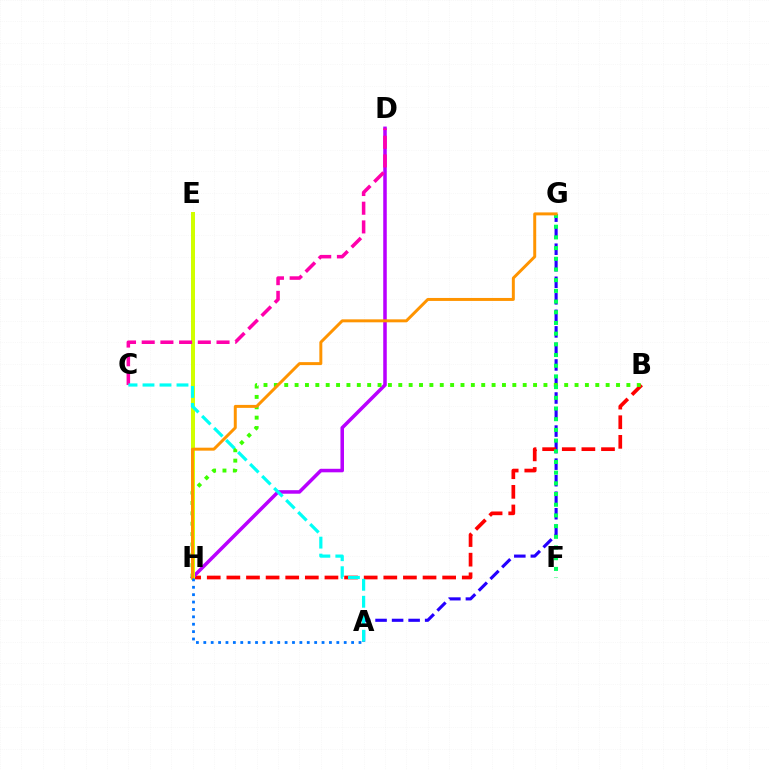{('A', 'G'): [{'color': '#2500ff', 'line_style': 'dashed', 'thickness': 2.25}], ('B', 'H'): [{'color': '#ff0000', 'line_style': 'dashed', 'thickness': 2.66}, {'color': '#3dff00', 'line_style': 'dotted', 'thickness': 2.82}], ('D', 'H'): [{'color': '#b900ff', 'line_style': 'solid', 'thickness': 2.54}], ('E', 'H'): [{'color': '#d1ff00', 'line_style': 'solid', 'thickness': 2.87}], ('C', 'D'): [{'color': '#ff00ac', 'line_style': 'dashed', 'thickness': 2.54}], ('F', 'G'): [{'color': '#00ff5c', 'line_style': 'dotted', 'thickness': 2.91}], ('G', 'H'): [{'color': '#ff9400', 'line_style': 'solid', 'thickness': 2.14}], ('A', 'H'): [{'color': '#0074ff', 'line_style': 'dotted', 'thickness': 2.01}], ('A', 'C'): [{'color': '#00fff6', 'line_style': 'dashed', 'thickness': 2.31}]}